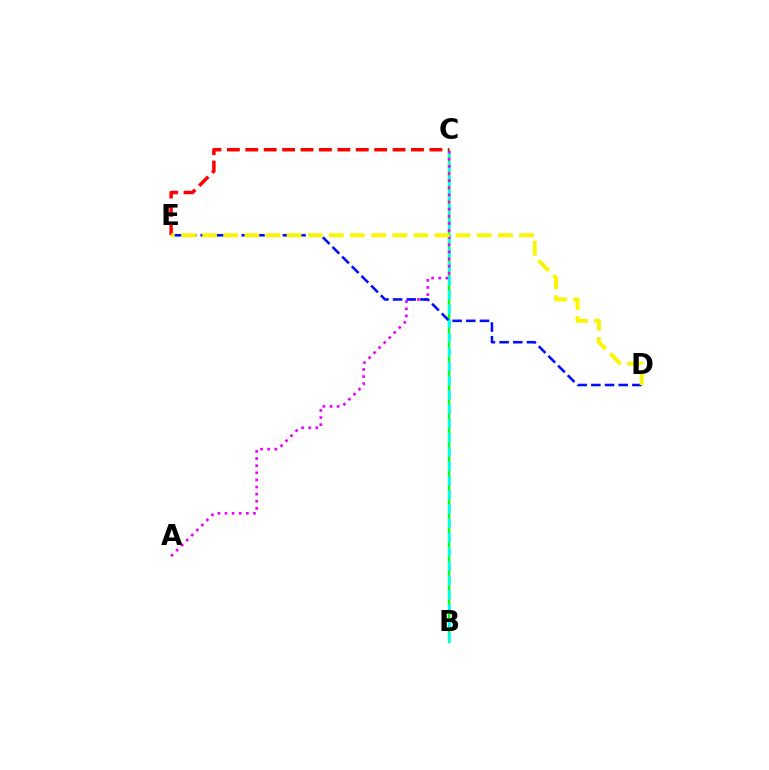{('B', 'C'): [{'color': '#08ff00', 'line_style': 'solid', 'thickness': 1.75}, {'color': '#00fff6', 'line_style': 'dashed', 'thickness': 1.94}], ('A', 'C'): [{'color': '#ee00ff', 'line_style': 'dotted', 'thickness': 1.94}], ('C', 'E'): [{'color': '#ff0000', 'line_style': 'dashed', 'thickness': 2.5}], ('D', 'E'): [{'color': '#0010ff', 'line_style': 'dashed', 'thickness': 1.86}, {'color': '#fcf500', 'line_style': 'dashed', 'thickness': 2.87}]}